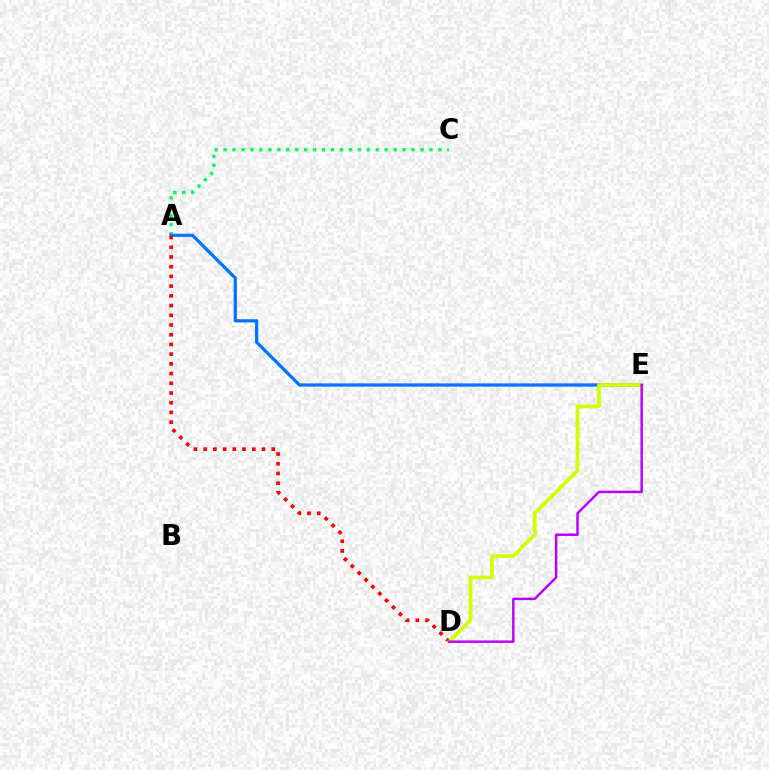{('A', 'C'): [{'color': '#00ff5c', 'line_style': 'dotted', 'thickness': 2.43}], ('A', 'E'): [{'color': '#0074ff', 'line_style': 'solid', 'thickness': 2.32}], ('A', 'D'): [{'color': '#ff0000', 'line_style': 'dotted', 'thickness': 2.64}], ('D', 'E'): [{'color': '#d1ff00', 'line_style': 'solid', 'thickness': 2.65}, {'color': '#b900ff', 'line_style': 'solid', 'thickness': 1.77}]}